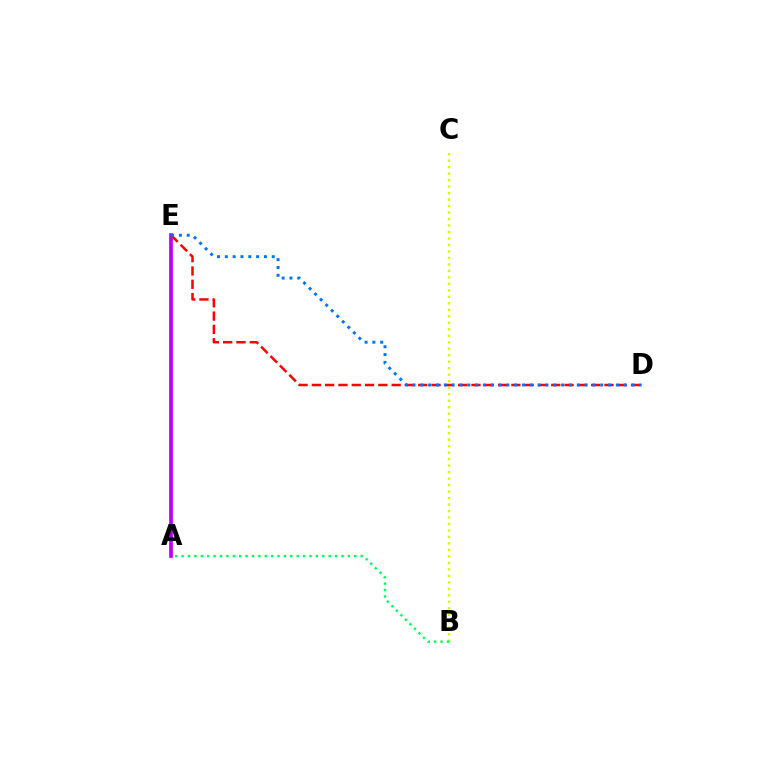{('A', 'E'): [{'color': '#b900ff', 'line_style': 'solid', 'thickness': 2.67}], ('B', 'C'): [{'color': '#d1ff00', 'line_style': 'dotted', 'thickness': 1.76}], ('A', 'B'): [{'color': '#00ff5c', 'line_style': 'dotted', 'thickness': 1.74}], ('D', 'E'): [{'color': '#ff0000', 'line_style': 'dashed', 'thickness': 1.81}, {'color': '#0074ff', 'line_style': 'dotted', 'thickness': 2.13}]}